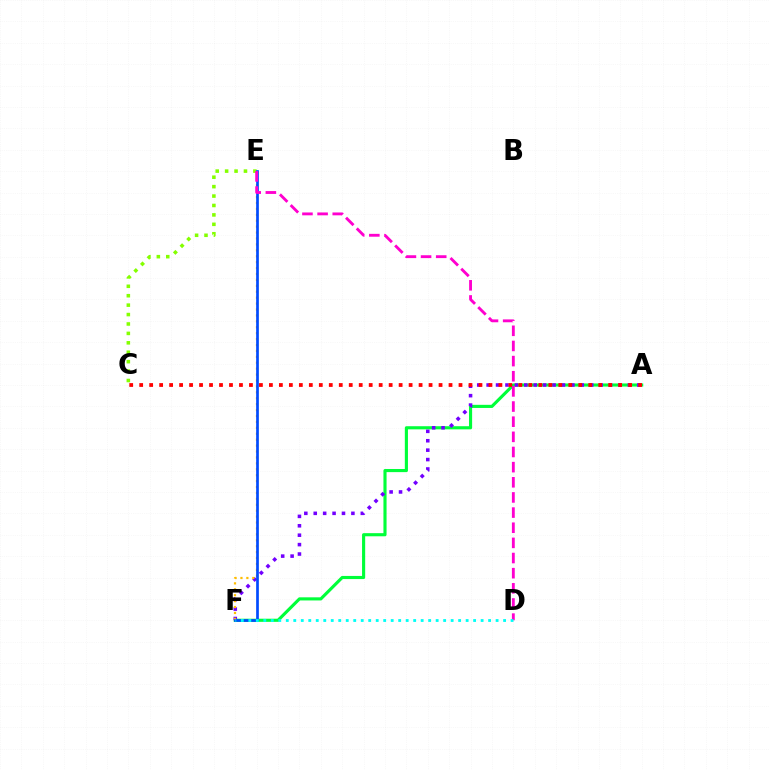{('A', 'F'): [{'color': '#00ff39', 'line_style': 'solid', 'thickness': 2.25}, {'color': '#7200ff', 'line_style': 'dotted', 'thickness': 2.56}], ('C', 'E'): [{'color': '#84ff00', 'line_style': 'dotted', 'thickness': 2.56}], ('A', 'C'): [{'color': '#ff0000', 'line_style': 'dotted', 'thickness': 2.71}], ('E', 'F'): [{'color': '#ffbd00', 'line_style': 'dotted', 'thickness': 1.61}, {'color': '#004bff', 'line_style': 'solid', 'thickness': 1.95}], ('D', 'E'): [{'color': '#ff00cf', 'line_style': 'dashed', 'thickness': 2.06}], ('D', 'F'): [{'color': '#00fff6', 'line_style': 'dotted', 'thickness': 2.04}]}